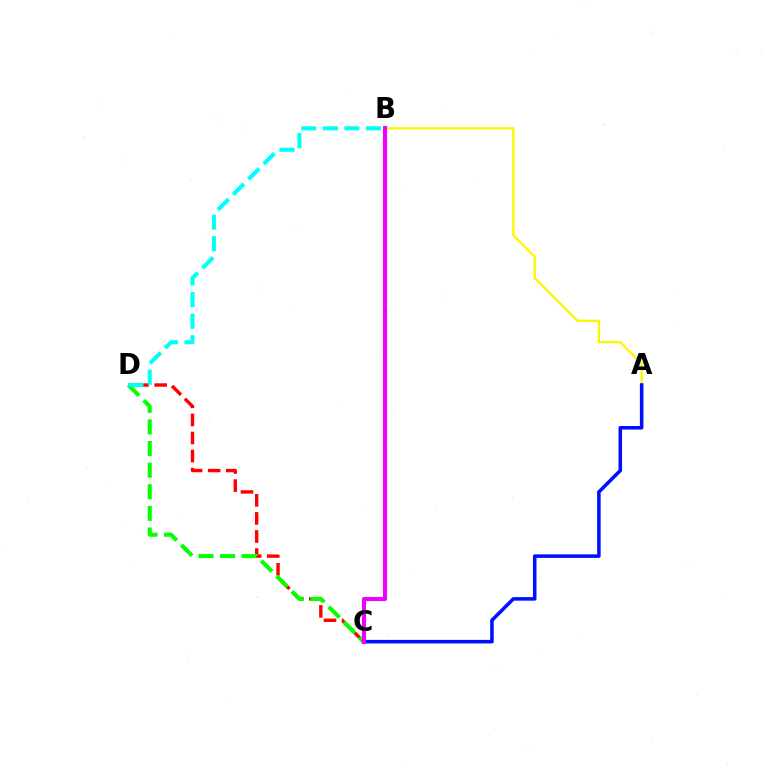{('C', 'D'): [{'color': '#ff0000', 'line_style': 'dashed', 'thickness': 2.46}, {'color': '#08ff00', 'line_style': 'dashed', 'thickness': 2.94}], ('A', 'B'): [{'color': '#fcf500', 'line_style': 'solid', 'thickness': 1.66}], ('B', 'D'): [{'color': '#00fff6', 'line_style': 'dashed', 'thickness': 2.93}], ('A', 'C'): [{'color': '#0010ff', 'line_style': 'solid', 'thickness': 2.56}], ('B', 'C'): [{'color': '#ee00ff', 'line_style': 'solid', 'thickness': 2.95}]}